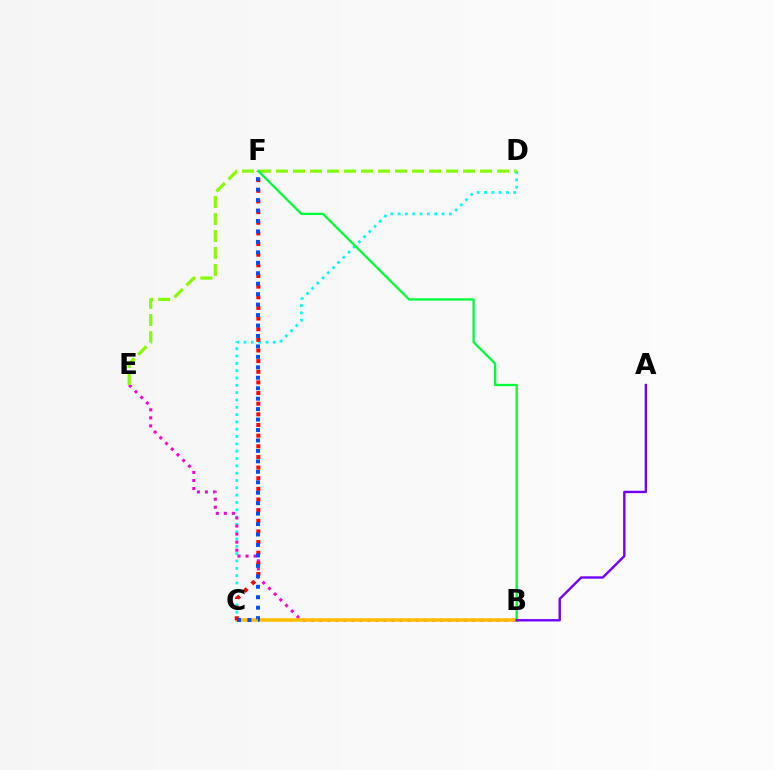{('C', 'D'): [{'color': '#00fff6', 'line_style': 'dotted', 'thickness': 1.99}], ('B', 'E'): [{'color': '#ff00cf', 'line_style': 'dotted', 'thickness': 2.19}], ('B', 'C'): [{'color': '#ffbd00', 'line_style': 'solid', 'thickness': 2.55}], ('C', 'F'): [{'color': '#ff0000', 'line_style': 'dotted', 'thickness': 2.89}, {'color': '#004bff', 'line_style': 'dotted', 'thickness': 2.84}], ('D', 'E'): [{'color': '#84ff00', 'line_style': 'dashed', 'thickness': 2.31}], ('B', 'F'): [{'color': '#00ff39', 'line_style': 'solid', 'thickness': 1.67}], ('A', 'B'): [{'color': '#7200ff', 'line_style': 'solid', 'thickness': 1.72}]}